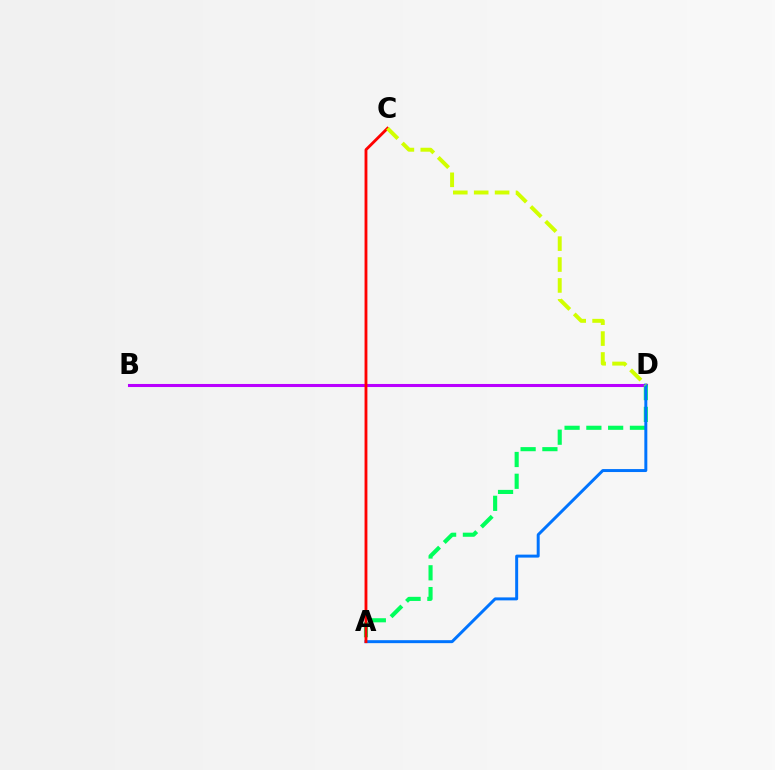{('B', 'D'): [{'color': '#b900ff', 'line_style': 'solid', 'thickness': 2.2}], ('A', 'D'): [{'color': '#00ff5c', 'line_style': 'dashed', 'thickness': 2.96}, {'color': '#0074ff', 'line_style': 'solid', 'thickness': 2.14}], ('A', 'C'): [{'color': '#ff0000', 'line_style': 'solid', 'thickness': 2.05}], ('C', 'D'): [{'color': '#d1ff00', 'line_style': 'dashed', 'thickness': 2.84}]}